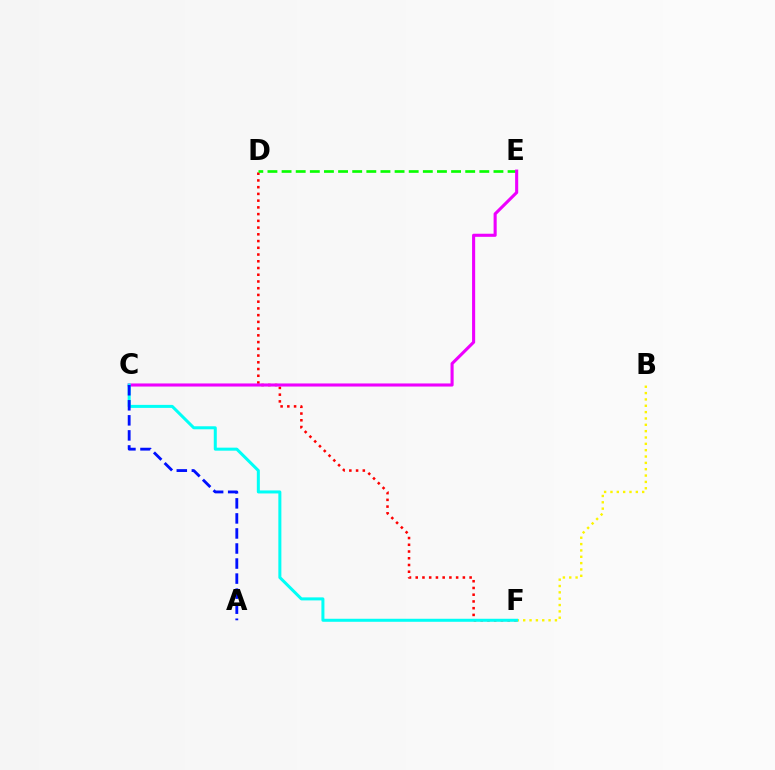{('B', 'F'): [{'color': '#fcf500', 'line_style': 'dotted', 'thickness': 1.72}], ('D', 'F'): [{'color': '#ff0000', 'line_style': 'dotted', 'thickness': 1.83}], ('D', 'E'): [{'color': '#08ff00', 'line_style': 'dashed', 'thickness': 1.92}], ('C', 'E'): [{'color': '#ee00ff', 'line_style': 'solid', 'thickness': 2.23}], ('C', 'F'): [{'color': '#00fff6', 'line_style': 'solid', 'thickness': 2.17}], ('A', 'C'): [{'color': '#0010ff', 'line_style': 'dashed', 'thickness': 2.04}]}